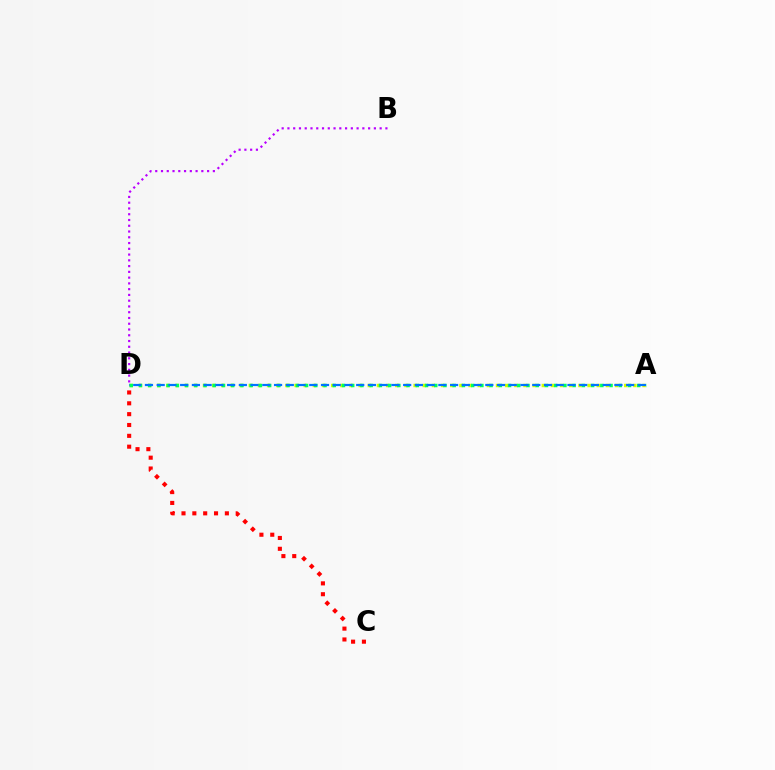{('A', 'D'): [{'color': '#d1ff00', 'line_style': 'dotted', 'thickness': 2.49}, {'color': '#00ff5c', 'line_style': 'dotted', 'thickness': 2.51}, {'color': '#0074ff', 'line_style': 'dashed', 'thickness': 1.59}], ('B', 'D'): [{'color': '#b900ff', 'line_style': 'dotted', 'thickness': 1.57}], ('C', 'D'): [{'color': '#ff0000', 'line_style': 'dotted', 'thickness': 2.95}]}